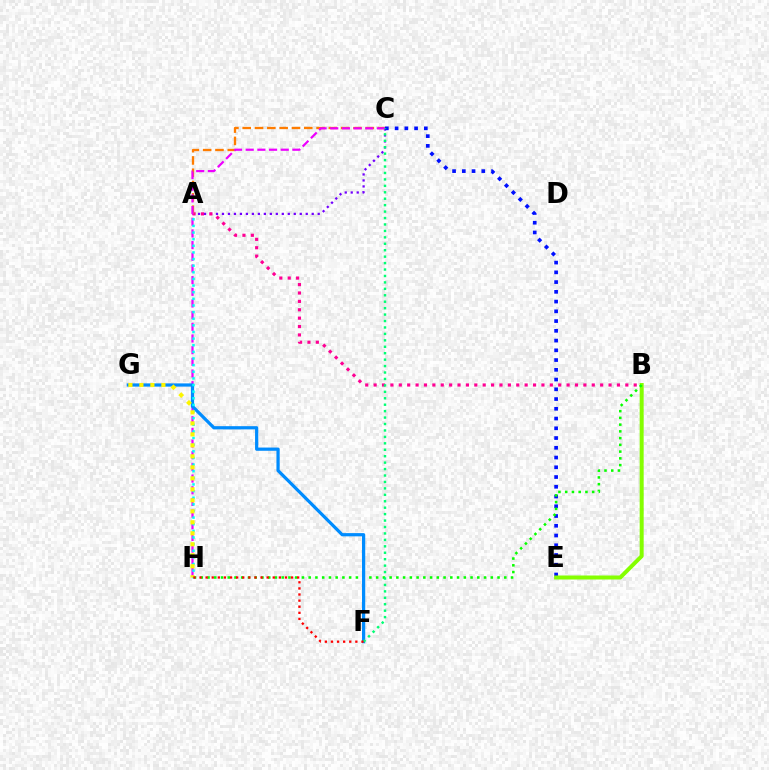{('A', 'C'): [{'color': '#7200ff', 'line_style': 'dotted', 'thickness': 1.63}, {'color': '#ff7c00', 'line_style': 'dashed', 'thickness': 1.67}], ('C', 'E'): [{'color': '#0010ff', 'line_style': 'dotted', 'thickness': 2.65}], ('A', 'B'): [{'color': '#ff0094', 'line_style': 'dotted', 'thickness': 2.28}], ('B', 'E'): [{'color': '#84ff00', 'line_style': 'solid', 'thickness': 2.88}], ('C', 'H'): [{'color': '#ee00ff', 'line_style': 'dashed', 'thickness': 1.59}], ('B', 'H'): [{'color': '#08ff00', 'line_style': 'dotted', 'thickness': 1.83}], ('F', 'G'): [{'color': '#008cff', 'line_style': 'solid', 'thickness': 2.32}], ('A', 'H'): [{'color': '#00fff6', 'line_style': 'dotted', 'thickness': 1.8}], ('G', 'H'): [{'color': '#fcf500', 'line_style': 'dotted', 'thickness': 2.99}], ('C', 'F'): [{'color': '#00ff74', 'line_style': 'dotted', 'thickness': 1.75}], ('F', 'H'): [{'color': '#ff0000', 'line_style': 'dotted', 'thickness': 1.66}]}